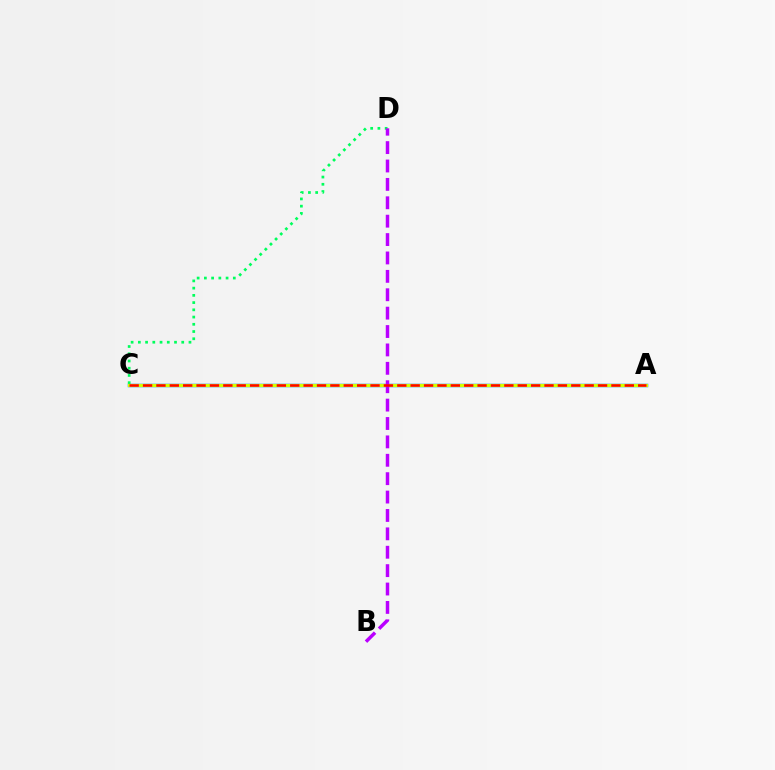{('A', 'C'): [{'color': '#0074ff', 'line_style': 'solid', 'thickness': 2.49}, {'color': '#d1ff00', 'line_style': 'solid', 'thickness': 2.27}, {'color': '#ff0000', 'line_style': 'dashed', 'thickness': 1.82}], ('C', 'D'): [{'color': '#00ff5c', 'line_style': 'dotted', 'thickness': 1.97}], ('B', 'D'): [{'color': '#b900ff', 'line_style': 'dashed', 'thickness': 2.5}]}